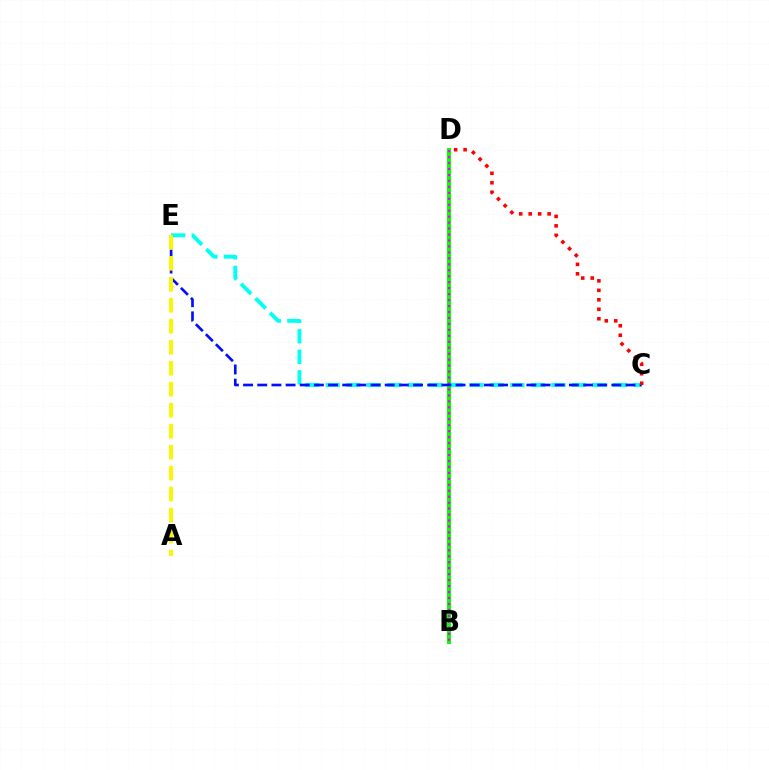{('C', 'E'): [{'color': '#00fff6', 'line_style': 'dashed', 'thickness': 2.79}, {'color': '#0010ff', 'line_style': 'dashed', 'thickness': 1.92}], ('B', 'D'): [{'color': '#08ff00', 'line_style': 'solid', 'thickness': 2.92}, {'color': '#ee00ff', 'line_style': 'dotted', 'thickness': 1.62}], ('C', 'D'): [{'color': '#ff0000', 'line_style': 'dotted', 'thickness': 2.57}], ('A', 'E'): [{'color': '#fcf500', 'line_style': 'dashed', 'thickness': 2.85}]}